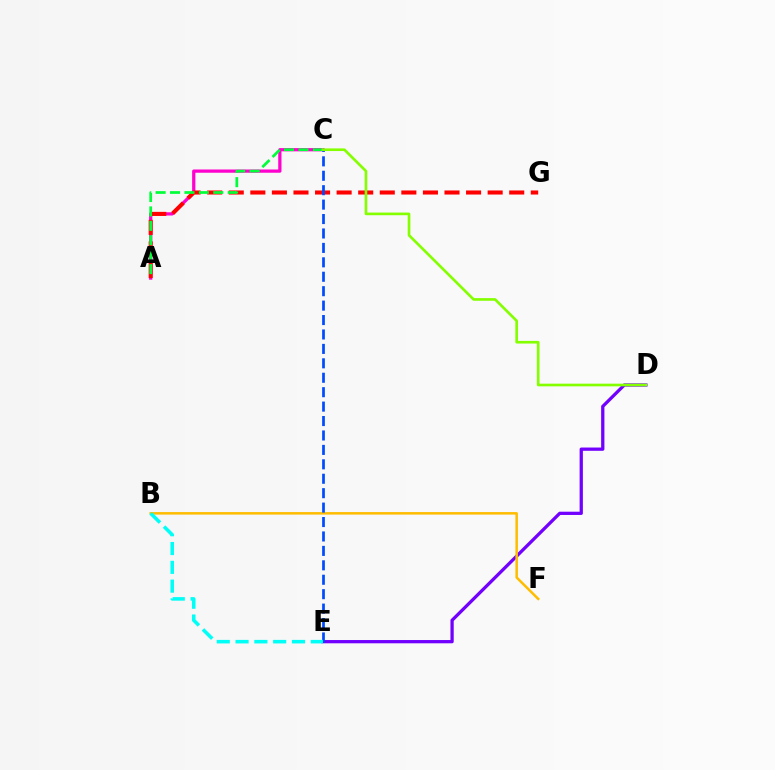{('A', 'C'): [{'color': '#ff00cf', 'line_style': 'solid', 'thickness': 2.34}, {'color': '#00ff39', 'line_style': 'dashed', 'thickness': 1.96}], ('A', 'G'): [{'color': '#ff0000', 'line_style': 'dashed', 'thickness': 2.93}], ('D', 'E'): [{'color': '#7200ff', 'line_style': 'solid', 'thickness': 2.35}], ('B', 'F'): [{'color': '#ffbd00', 'line_style': 'solid', 'thickness': 1.8}], ('C', 'E'): [{'color': '#004bff', 'line_style': 'dashed', 'thickness': 1.96}], ('C', 'D'): [{'color': '#84ff00', 'line_style': 'solid', 'thickness': 1.91}], ('B', 'E'): [{'color': '#00fff6', 'line_style': 'dashed', 'thickness': 2.55}]}